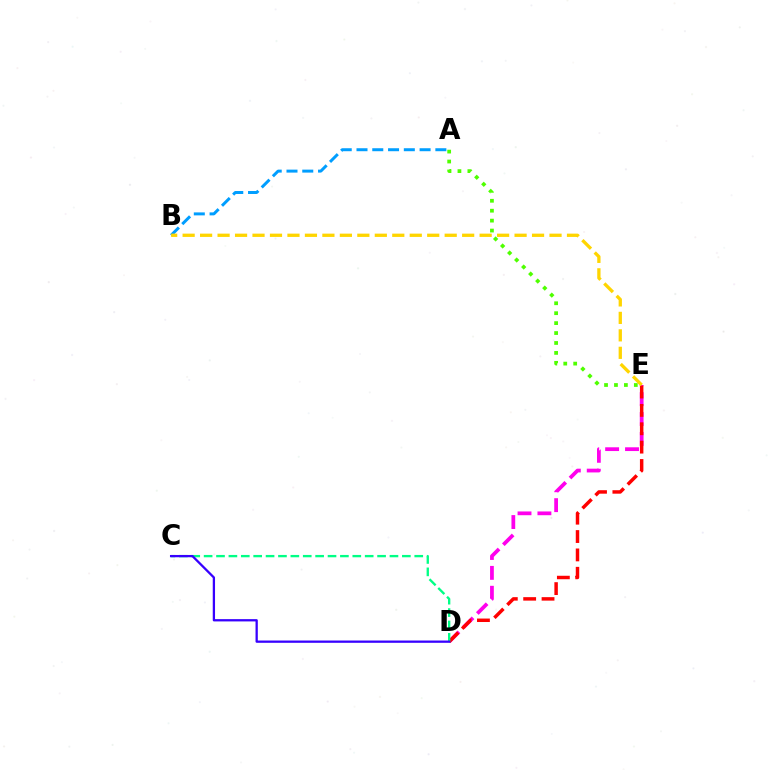{('D', 'E'): [{'color': '#ff00ed', 'line_style': 'dashed', 'thickness': 2.7}, {'color': '#ff0000', 'line_style': 'dashed', 'thickness': 2.49}], ('A', 'B'): [{'color': '#009eff', 'line_style': 'dashed', 'thickness': 2.14}], ('A', 'E'): [{'color': '#4fff00', 'line_style': 'dotted', 'thickness': 2.7}], ('C', 'D'): [{'color': '#00ff86', 'line_style': 'dashed', 'thickness': 1.68}, {'color': '#3700ff', 'line_style': 'solid', 'thickness': 1.65}], ('B', 'E'): [{'color': '#ffd500', 'line_style': 'dashed', 'thickness': 2.37}]}